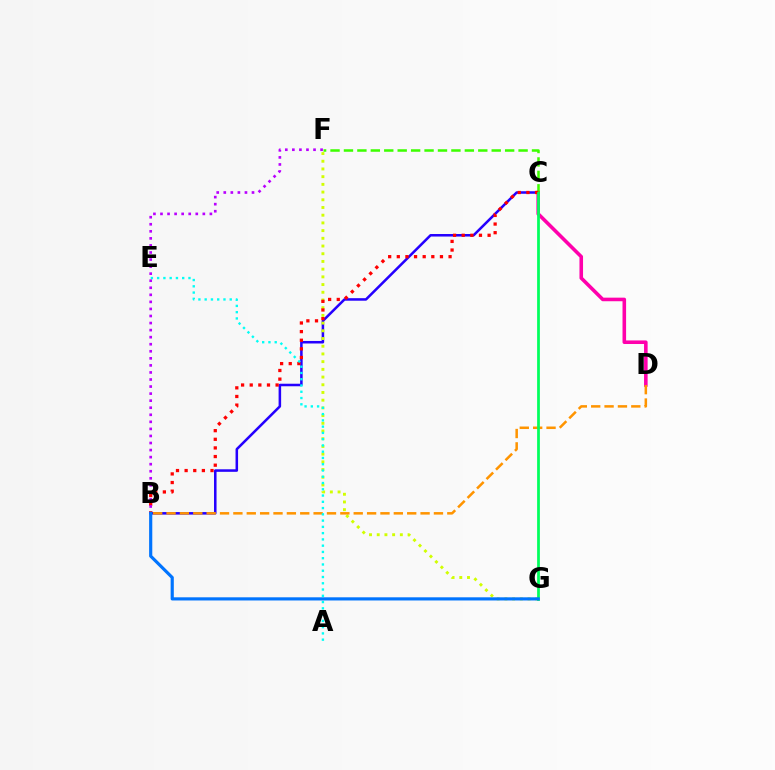{('C', 'D'): [{'color': '#ff00ac', 'line_style': 'solid', 'thickness': 2.58}], ('B', 'C'): [{'color': '#2500ff', 'line_style': 'solid', 'thickness': 1.82}, {'color': '#ff0000', 'line_style': 'dotted', 'thickness': 2.34}], ('F', 'G'): [{'color': '#d1ff00', 'line_style': 'dotted', 'thickness': 2.09}], ('C', 'F'): [{'color': '#3dff00', 'line_style': 'dashed', 'thickness': 1.82}], ('B', 'D'): [{'color': '#ff9400', 'line_style': 'dashed', 'thickness': 1.82}], ('A', 'E'): [{'color': '#00fff6', 'line_style': 'dotted', 'thickness': 1.7}], ('C', 'G'): [{'color': '#00ff5c', 'line_style': 'solid', 'thickness': 1.98}], ('B', 'F'): [{'color': '#b900ff', 'line_style': 'dotted', 'thickness': 1.92}], ('B', 'G'): [{'color': '#0074ff', 'line_style': 'solid', 'thickness': 2.28}]}